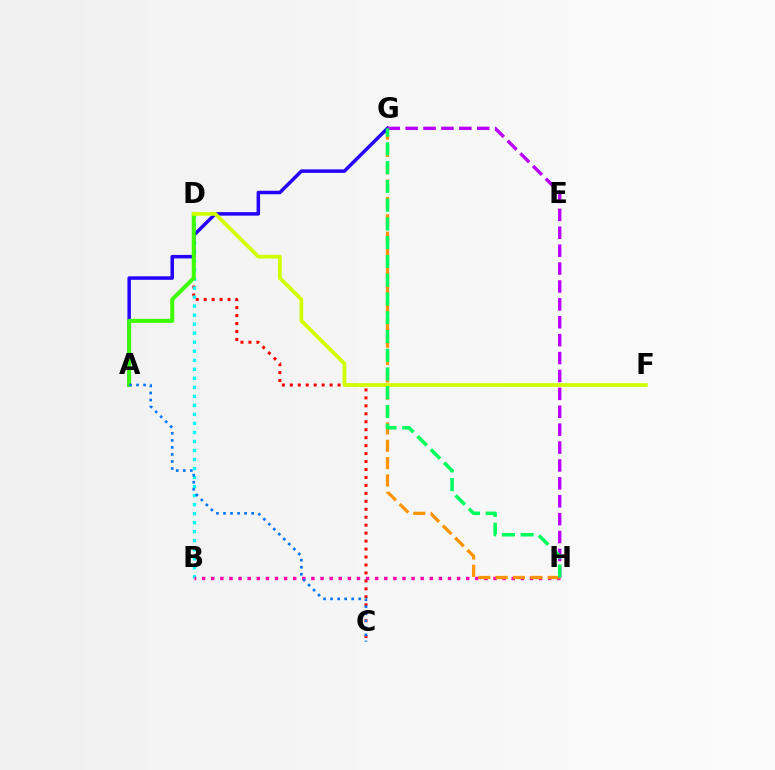{('C', 'D'): [{'color': '#ff0000', 'line_style': 'dotted', 'thickness': 2.16}], ('B', 'D'): [{'color': '#00fff6', 'line_style': 'dotted', 'thickness': 2.45}], ('B', 'H'): [{'color': '#ff00ac', 'line_style': 'dotted', 'thickness': 2.47}], ('G', 'H'): [{'color': '#ff9400', 'line_style': 'dashed', 'thickness': 2.36}, {'color': '#b900ff', 'line_style': 'dashed', 'thickness': 2.43}, {'color': '#00ff5c', 'line_style': 'dashed', 'thickness': 2.55}], ('A', 'G'): [{'color': '#2500ff', 'line_style': 'solid', 'thickness': 2.51}], ('A', 'D'): [{'color': '#3dff00', 'line_style': 'solid', 'thickness': 2.88}], ('D', 'F'): [{'color': '#d1ff00', 'line_style': 'solid', 'thickness': 2.71}], ('A', 'C'): [{'color': '#0074ff', 'line_style': 'dotted', 'thickness': 1.91}]}